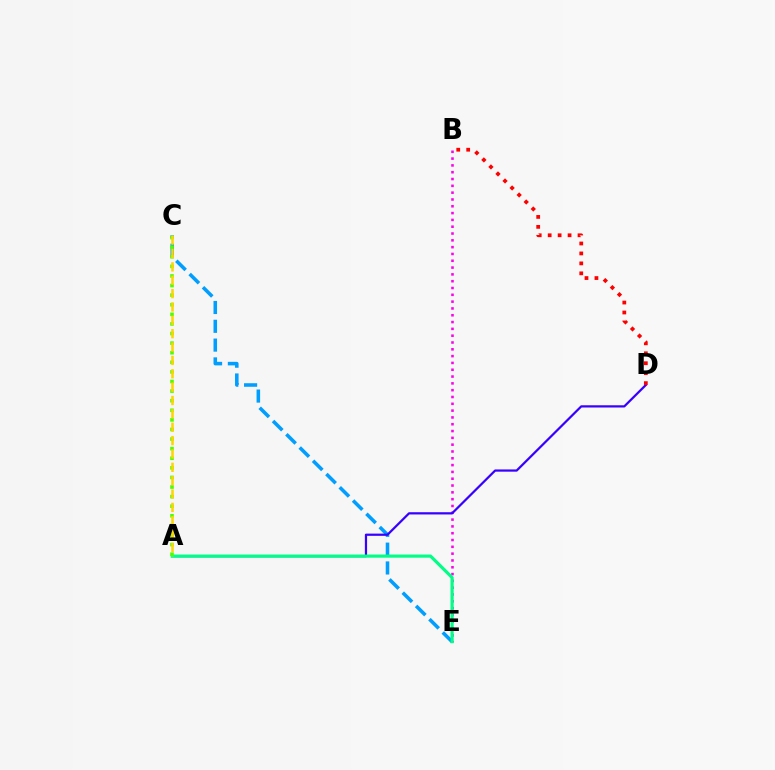{('B', 'E'): [{'color': '#ff00ed', 'line_style': 'dotted', 'thickness': 1.85}], ('C', 'E'): [{'color': '#009eff', 'line_style': 'dashed', 'thickness': 2.55}], ('A', 'D'): [{'color': '#3700ff', 'line_style': 'solid', 'thickness': 1.6}], ('A', 'E'): [{'color': '#00ff86', 'line_style': 'solid', 'thickness': 2.27}], ('A', 'C'): [{'color': '#4fff00', 'line_style': 'dotted', 'thickness': 2.61}, {'color': '#ffd500', 'line_style': 'dashed', 'thickness': 1.82}], ('B', 'D'): [{'color': '#ff0000', 'line_style': 'dotted', 'thickness': 2.7}]}